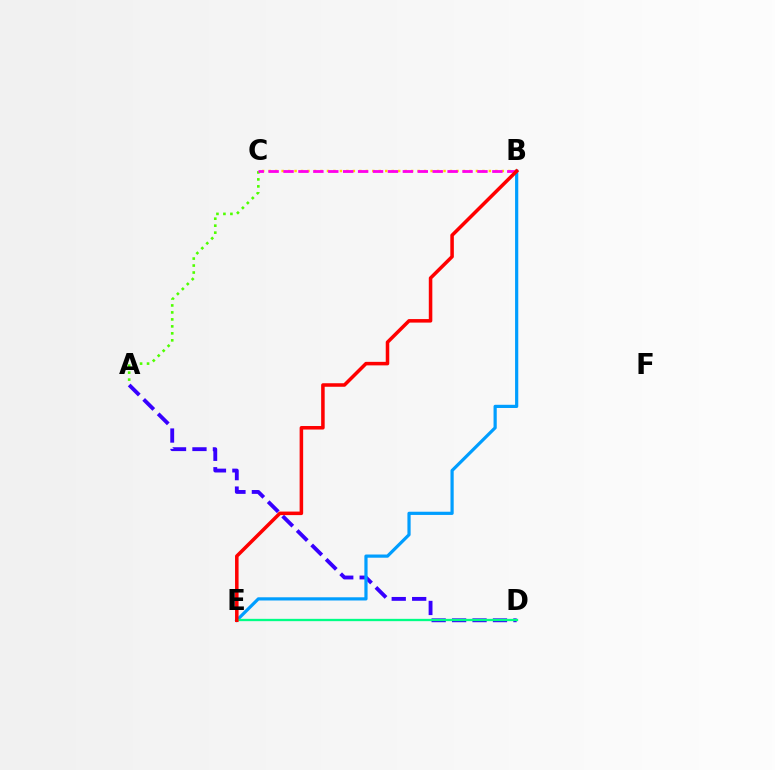{('A', 'D'): [{'color': '#3700ff', 'line_style': 'dashed', 'thickness': 2.78}], ('B', 'E'): [{'color': '#009eff', 'line_style': 'solid', 'thickness': 2.31}, {'color': '#ff0000', 'line_style': 'solid', 'thickness': 2.54}], ('D', 'E'): [{'color': '#00ff86', 'line_style': 'solid', 'thickness': 1.67}], ('A', 'C'): [{'color': '#4fff00', 'line_style': 'dotted', 'thickness': 1.9}], ('B', 'C'): [{'color': '#ffd500', 'line_style': 'dotted', 'thickness': 1.76}, {'color': '#ff00ed', 'line_style': 'dashed', 'thickness': 2.03}]}